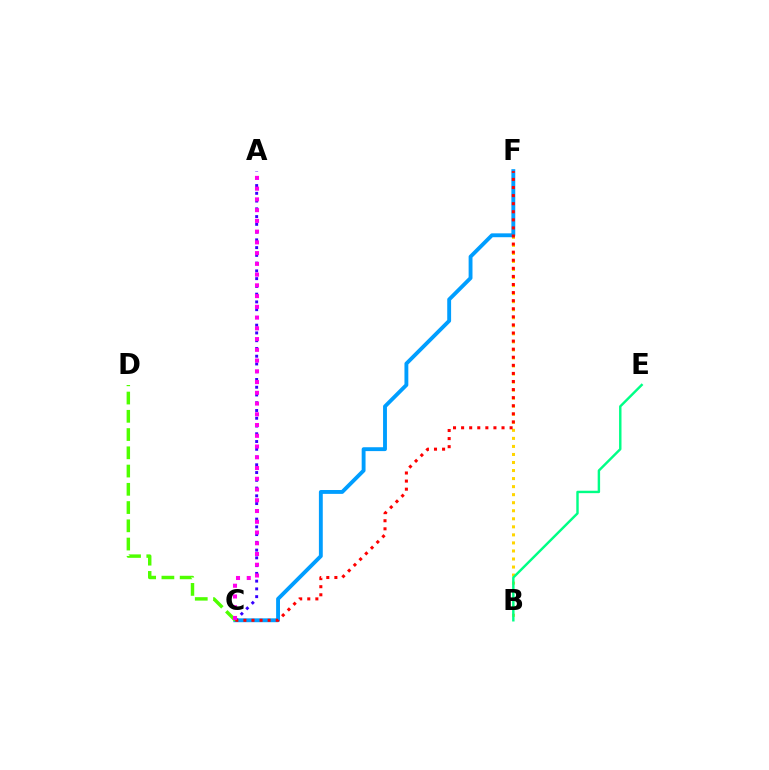{('B', 'F'): [{'color': '#ffd500', 'line_style': 'dotted', 'thickness': 2.18}], ('A', 'C'): [{'color': '#3700ff', 'line_style': 'dotted', 'thickness': 2.11}, {'color': '#ff00ed', 'line_style': 'dotted', 'thickness': 2.92}], ('C', 'F'): [{'color': '#009eff', 'line_style': 'solid', 'thickness': 2.78}, {'color': '#ff0000', 'line_style': 'dotted', 'thickness': 2.2}], ('C', 'D'): [{'color': '#4fff00', 'line_style': 'dashed', 'thickness': 2.48}], ('B', 'E'): [{'color': '#00ff86', 'line_style': 'solid', 'thickness': 1.75}]}